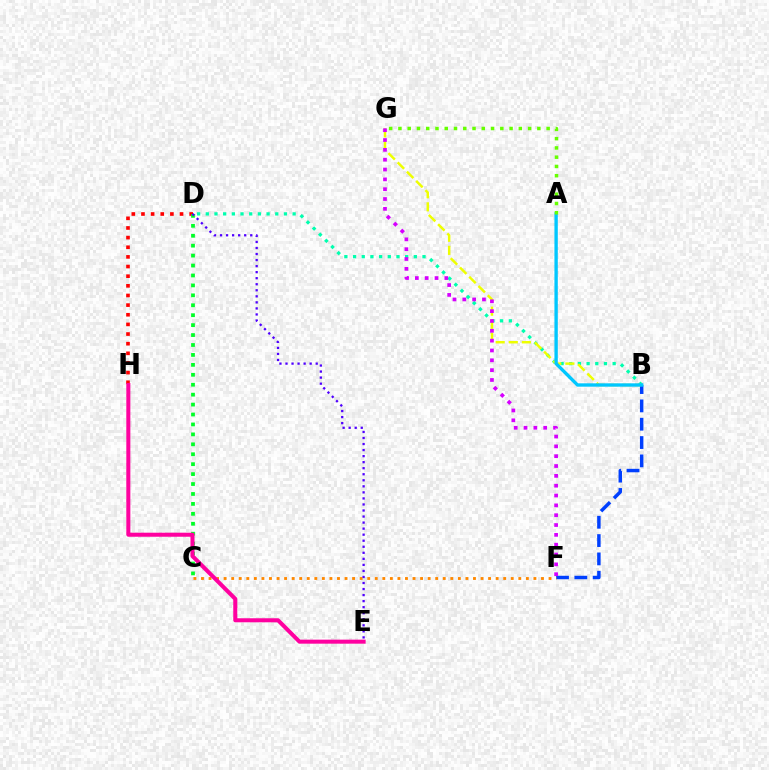{('B', 'D'): [{'color': '#00ffaf', 'line_style': 'dotted', 'thickness': 2.36}], ('D', 'H'): [{'color': '#ff0000', 'line_style': 'dotted', 'thickness': 2.62}], ('B', 'F'): [{'color': '#003fff', 'line_style': 'dashed', 'thickness': 2.49}], ('B', 'G'): [{'color': '#eeff00', 'line_style': 'dashed', 'thickness': 1.78}], ('A', 'B'): [{'color': '#00c7ff', 'line_style': 'solid', 'thickness': 2.41}], ('C', 'F'): [{'color': '#ff8800', 'line_style': 'dotted', 'thickness': 2.05}], ('C', 'D'): [{'color': '#00ff27', 'line_style': 'dotted', 'thickness': 2.7}], ('E', 'H'): [{'color': '#ff00a0', 'line_style': 'solid', 'thickness': 2.91}], ('D', 'E'): [{'color': '#4f00ff', 'line_style': 'dotted', 'thickness': 1.64}], ('A', 'G'): [{'color': '#66ff00', 'line_style': 'dotted', 'thickness': 2.52}], ('F', 'G'): [{'color': '#d600ff', 'line_style': 'dotted', 'thickness': 2.67}]}